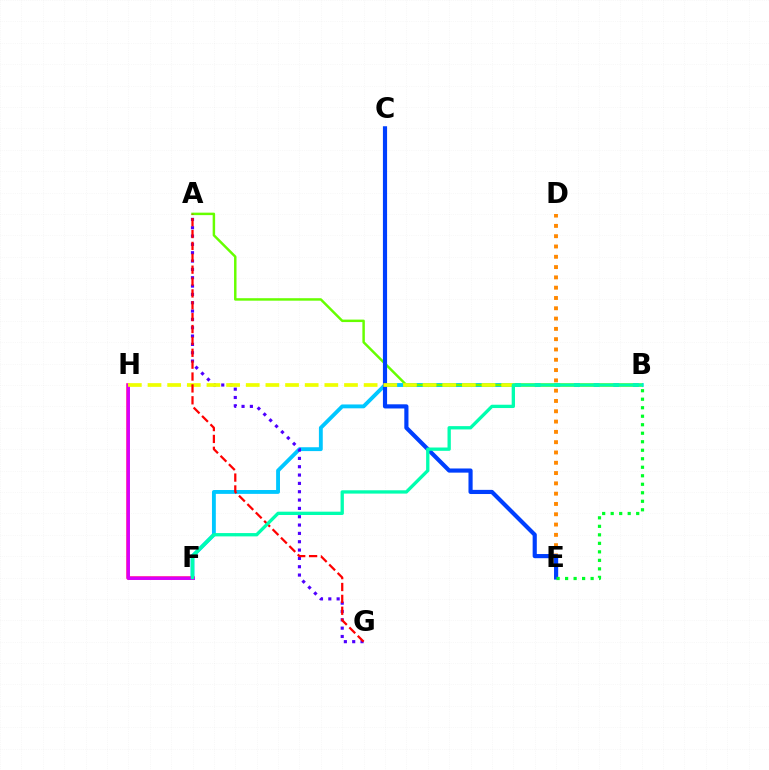{('B', 'F'): [{'color': '#00c7ff', 'line_style': 'solid', 'thickness': 2.78}, {'color': '#00ffaf', 'line_style': 'solid', 'thickness': 2.39}], ('F', 'H'): [{'color': '#ff00a0', 'line_style': 'solid', 'thickness': 2.55}, {'color': '#d600ff', 'line_style': 'solid', 'thickness': 2.05}], ('A', 'G'): [{'color': '#4f00ff', 'line_style': 'dotted', 'thickness': 2.26}, {'color': '#ff0000', 'line_style': 'dashed', 'thickness': 1.61}], ('D', 'E'): [{'color': '#ff8800', 'line_style': 'dotted', 'thickness': 2.8}], ('A', 'B'): [{'color': '#66ff00', 'line_style': 'solid', 'thickness': 1.78}], ('C', 'E'): [{'color': '#003fff', 'line_style': 'solid', 'thickness': 2.99}], ('B', 'H'): [{'color': '#eeff00', 'line_style': 'dashed', 'thickness': 2.67}], ('B', 'E'): [{'color': '#00ff27', 'line_style': 'dotted', 'thickness': 2.31}]}